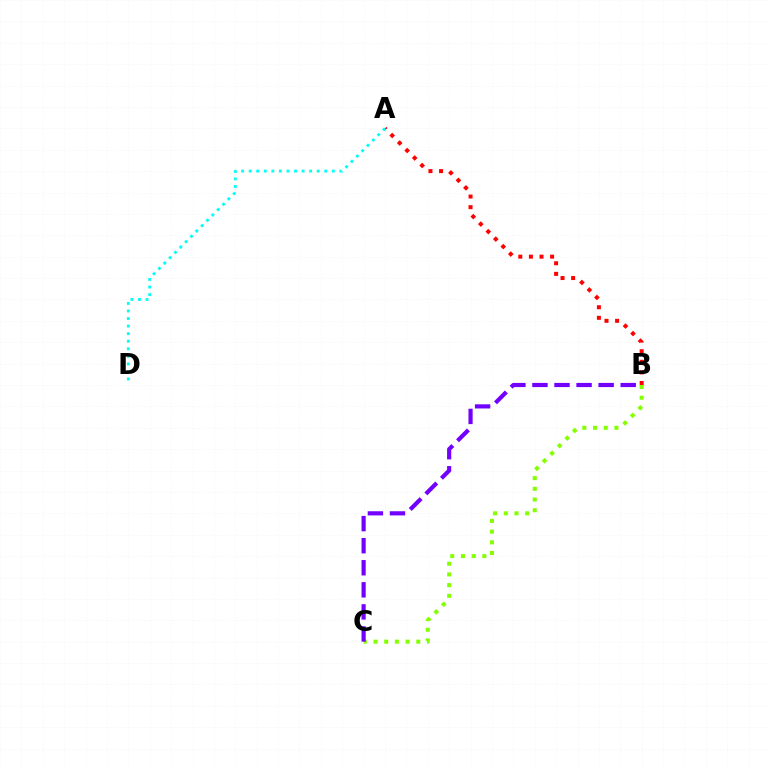{('A', 'B'): [{'color': '#ff0000', 'line_style': 'dotted', 'thickness': 2.88}], ('A', 'D'): [{'color': '#00fff6', 'line_style': 'dotted', 'thickness': 2.05}], ('B', 'C'): [{'color': '#84ff00', 'line_style': 'dotted', 'thickness': 2.91}, {'color': '#7200ff', 'line_style': 'dashed', 'thickness': 3.0}]}